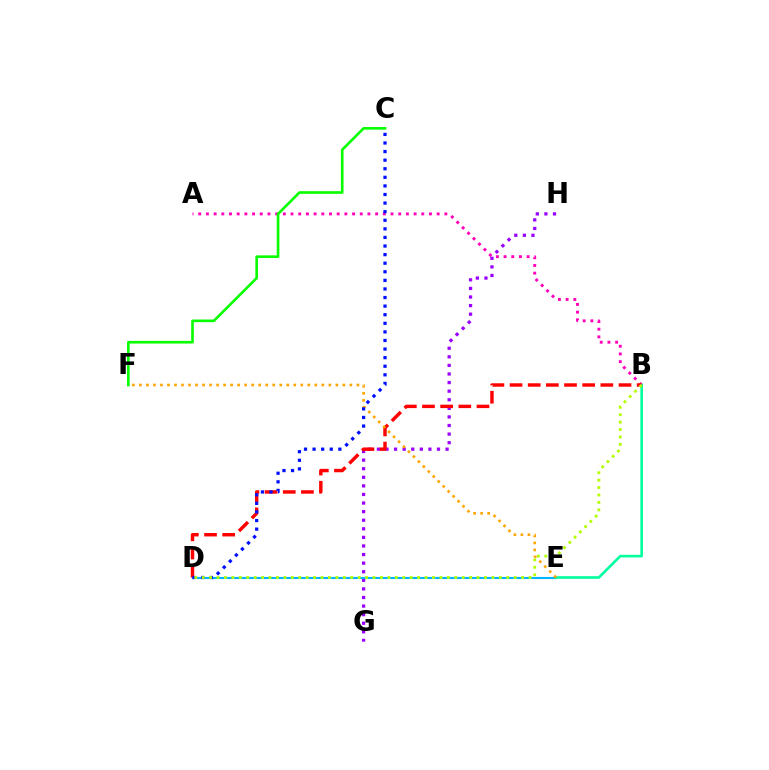{('G', 'H'): [{'color': '#9b00ff', 'line_style': 'dotted', 'thickness': 2.33}], ('D', 'E'): [{'color': '#00b5ff', 'line_style': 'solid', 'thickness': 1.51}], ('A', 'B'): [{'color': '#ff00bd', 'line_style': 'dotted', 'thickness': 2.09}], ('B', 'E'): [{'color': '#00ff9d', 'line_style': 'solid', 'thickness': 1.88}], ('B', 'D'): [{'color': '#ff0000', 'line_style': 'dashed', 'thickness': 2.47}, {'color': '#b3ff00', 'line_style': 'dotted', 'thickness': 2.02}], ('E', 'F'): [{'color': '#ffa500', 'line_style': 'dotted', 'thickness': 1.91}], ('C', 'D'): [{'color': '#0010ff', 'line_style': 'dotted', 'thickness': 2.33}], ('C', 'F'): [{'color': '#08ff00', 'line_style': 'solid', 'thickness': 1.9}]}